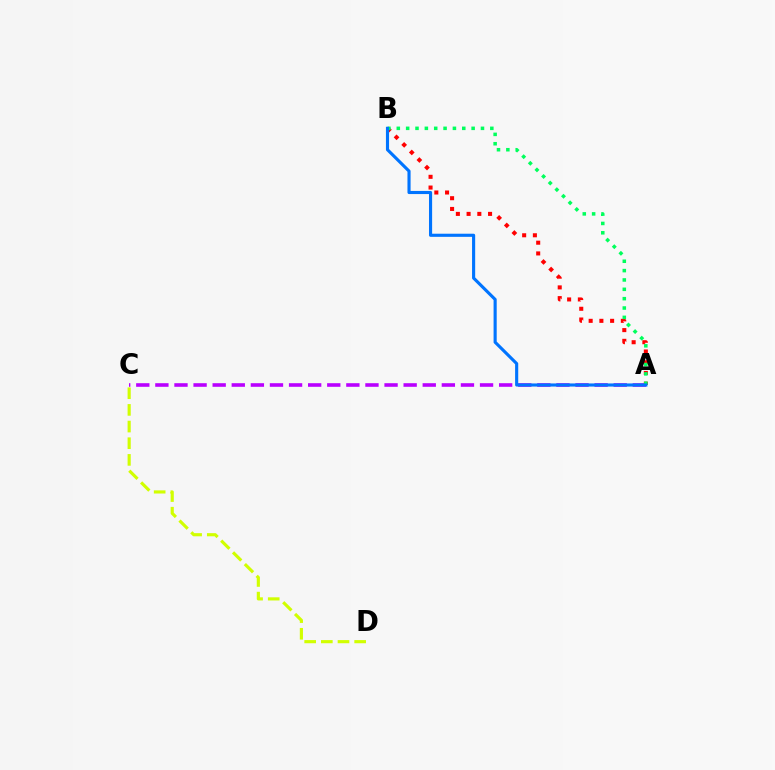{('A', 'C'): [{'color': '#b900ff', 'line_style': 'dashed', 'thickness': 2.59}], ('C', 'D'): [{'color': '#d1ff00', 'line_style': 'dashed', 'thickness': 2.26}], ('A', 'B'): [{'color': '#ff0000', 'line_style': 'dotted', 'thickness': 2.92}, {'color': '#00ff5c', 'line_style': 'dotted', 'thickness': 2.54}, {'color': '#0074ff', 'line_style': 'solid', 'thickness': 2.25}]}